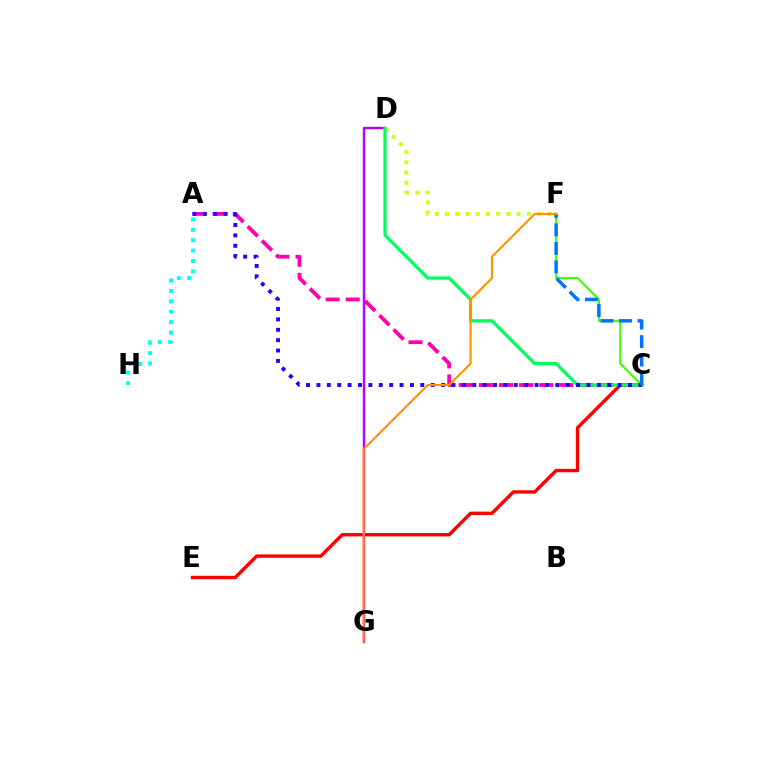{('C', 'E'): [{'color': '#ff0000', 'line_style': 'solid', 'thickness': 2.44}], ('A', 'C'): [{'color': '#ff00ac', 'line_style': 'dashed', 'thickness': 2.73}, {'color': '#2500ff', 'line_style': 'dotted', 'thickness': 2.82}], ('D', 'G'): [{'color': '#b900ff', 'line_style': 'solid', 'thickness': 1.74}], ('D', 'F'): [{'color': '#d1ff00', 'line_style': 'dotted', 'thickness': 2.78}], ('C', 'F'): [{'color': '#3dff00', 'line_style': 'solid', 'thickness': 1.54}, {'color': '#0074ff', 'line_style': 'dashed', 'thickness': 2.51}], ('C', 'D'): [{'color': '#00ff5c', 'line_style': 'solid', 'thickness': 2.34}], ('F', 'G'): [{'color': '#ff9400', 'line_style': 'solid', 'thickness': 1.53}], ('A', 'H'): [{'color': '#00fff6', 'line_style': 'dotted', 'thickness': 2.82}]}